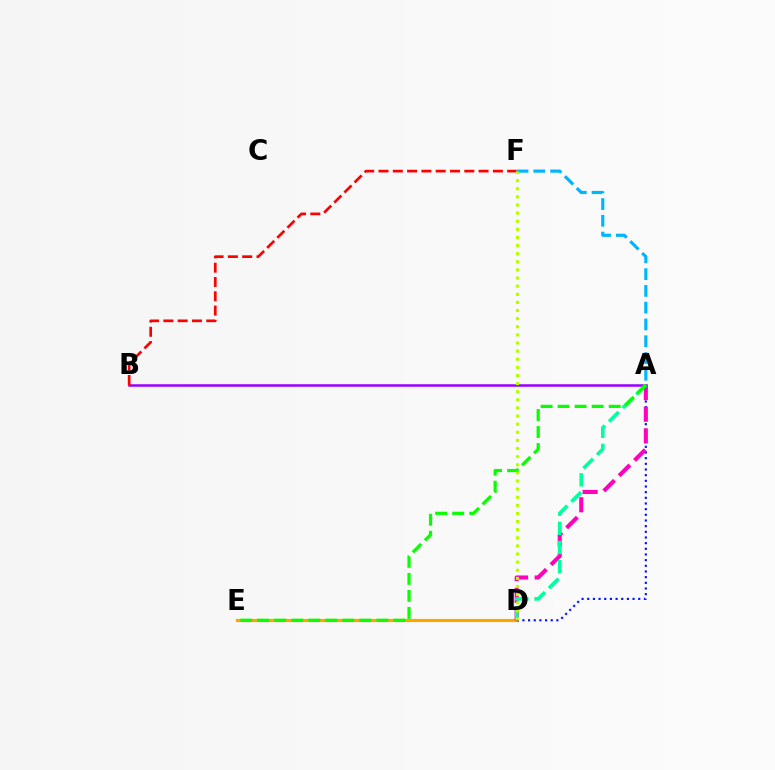{('A', 'B'): [{'color': '#9b00ff', 'line_style': 'solid', 'thickness': 1.82}], ('D', 'E'): [{'color': '#ffa500', 'line_style': 'solid', 'thickness': 2.29}], ('A', 'D'): [{'color': '#0010ff', 'line_style': 'dotted', 'thickness': 1.54}, {'color': '#ff00bd', 'line_style': 'dashed', 'thickness': 2.94}, {'color': '#00ff9d', 'line_style': 'dashed', 'thickness': 2.6}], ('B', 'F'): [{'color': '#ff0000', 'line_style': 'dashed', 'thickness': 1.94}], ('A', 'E'): [{'color': '#08ff00', 'line_style': 'dashed', 'thickness': 2.31}], ('A', 'F'): [{'color': '#00b5ff', 'line_style': 'dashed', 'thickness': 2.28}], ('D', 'F'): [{'color': '#b3ff00', 'line_style': 'dotted', 'thickness': 2.21}]}